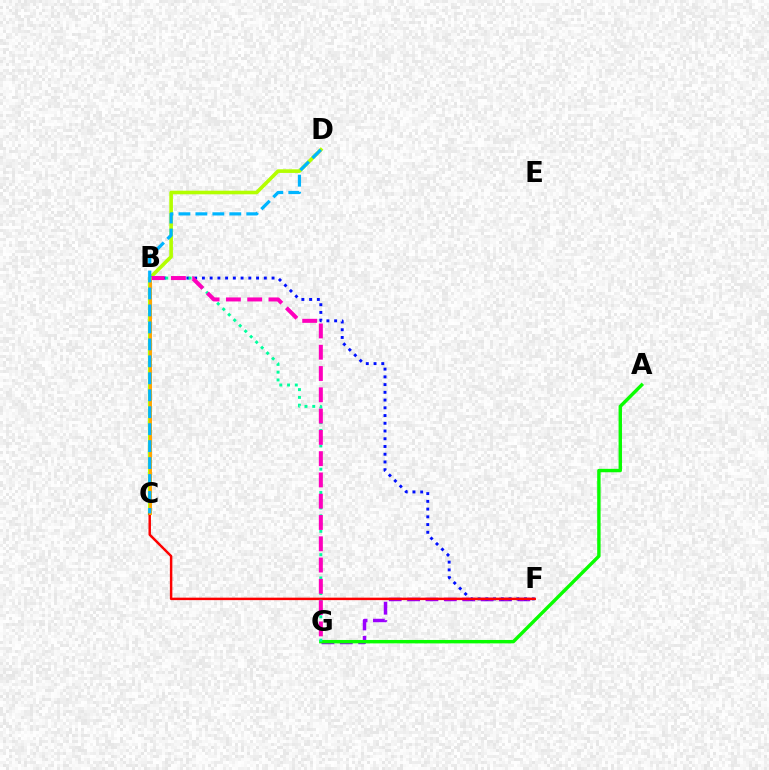{('F', 'G'): [{'color': '#9b00ff', 'line_style': 'dashed', 'thickness': 2.5}], ('C', 'D'): [{'color': '#b3ff00', 'line_style': 'solid', 'thickness': 2.61}, {'color': '#00b5ff', 'line_style': 'dashed', 'thickness': 2.3}], ('B', 'F'): [{'color': '#0010ff', 'line_style': 'dotted', 'thickness': 2.1}], ('C', 'F'): [{'color': '#ff0000', 'line_style': 'solid', 'thickness': 1.77}], ('A', 'G'): [{'color': '#08ff00', 'line_style': 'solid', 'thickness': 2.45}], ('B', 'G'): [{'color': '#00ff9d', 'line_style': 'dotted', 'thickness': 2.11}, {'color': '#ff00bd', 'line_style': 'dashed', 'thickness': 2.89}], ('B', 'C'): [{'color': '#ffa500', 'line_style': 'solid', 'thickness': 2.11}]}